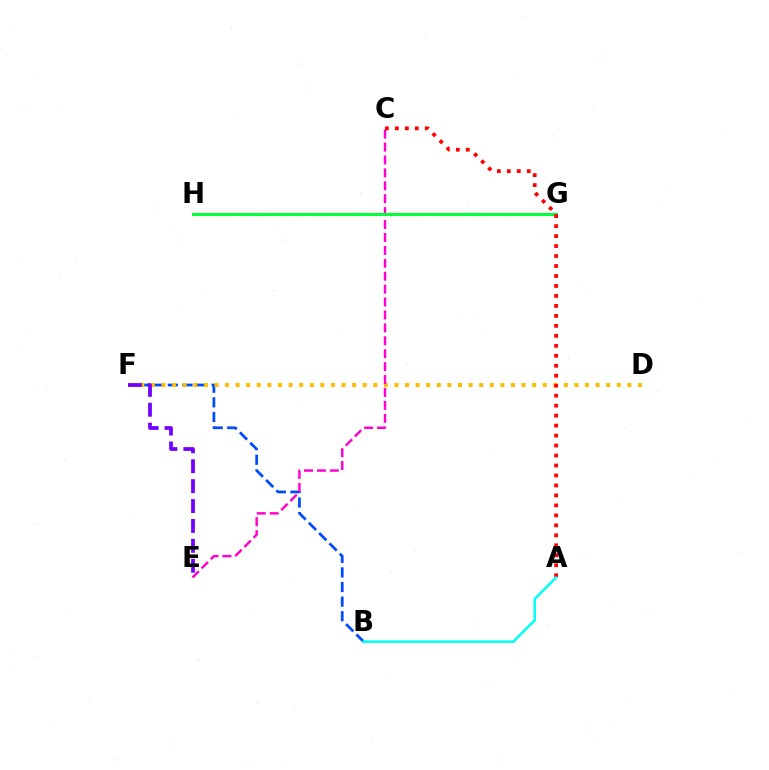{('B', 'F'): [{'color': '#004bff', 'line_style': 'dashed', 'thickness': 1.98}], ('G', 'H'): [{'color': '#84ff00', 'line_style': 'dotted', 'thickness': 2.32}, {'color': '#00ff39', 'line_style': 'solid', 'thickness': 2.12}], ('D', 'F'): [{'color': '#ffbd00', 'line_style': 'dotted', 'thickness': 2.88}], ('C', 'E'): [{'color': '#ff00cf', 'line_style': 'dashed', 'thickness': 1.75}], ('E', 'F'): [{'color': '#7200ff', 'line_style': 'dashed', 'thickness': 2.7}], ('A', 'C'): [{'color': '#ff0000', 'line_style': 'dotted', 'thickness': 2.71}], ('A', 'B'): [{'color': '#00fff6', 'line_style': 'solid', 'thickness': 1.82}]}